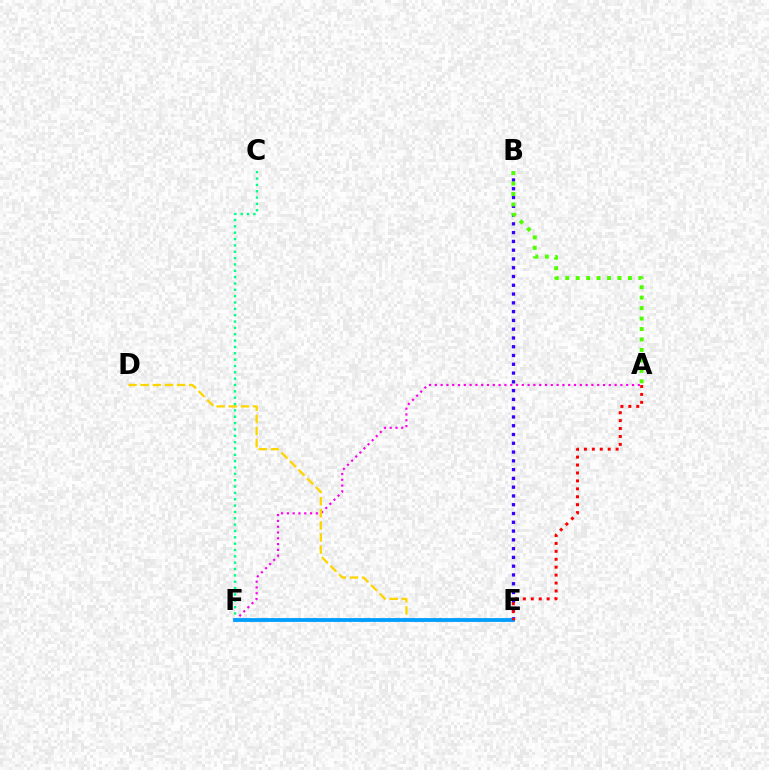{('A', 'F'): [{'color': '#ff00ed', 'line_style': 'dotted', 'thickness': 1.58}], ('D', 'E'): [{'color': '#ffd500', 'line_style': 'dashed', 'thickness': 1.65}], ('B', 'E'): [{'color': '#3700ff', 'line_style': 'dotted', 'thickness': 2.38}], ('C', 'F'): [{'color': '#00ff86', 'line_style': 'dotted', 'thickness': 1.72}], ('E', 'F'): [{'color': '#009eff', 'line_style': 'solid', 'thickness': 2.73}], ('A', 'B'): [{'color': '#4fff00', 'line_style': 'dotted', 'thickness': 2.84}], ('A', 'E'): [{'color': '#ff0000', 'line_style': 'dotted', 'thickness': 2.15}]}